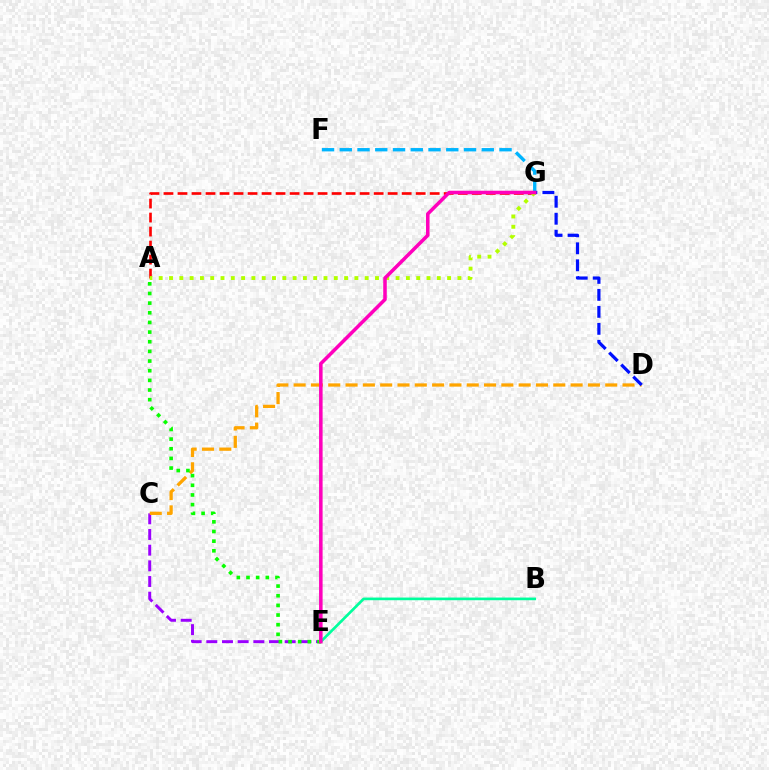{('A', 'G'): [{'color': '#ff0000', 'line_style': 'dashed', 'thickness': 1.9}, {'color': '#b3ff00', 'line_style': 'dotted', 'thickness': 2.8}], ('C', 'E'): [{'color': '#9b00ff', 'line_style': 'dashed', 'thickness': 2.13}], ('C', 'D'): [{'color': '#ffa500', 'line_style': 'dashed', 'thickness': 2.35}], ('B', 'E'): [{'color': '#00ff9d', 'line_style': 'solid', 'thickness': 1.92}], ('F', 'G'): [{'color': '#00b5ff', 'line_style': 'dashed', 'thickness': 2.41}], ('D', 'G'): [{'color': '#0010ff', 'line_style': 'dashed', 'thickness': 2.31}], ('A', 'E'): [{'color': '#08ff00', 'line_style': 'dotted', 'thickness': 2.62}], ('E', 'G'): [{'color': '#ff00bd', 'line_style': 'solid', 'thickness': 2.54}]}